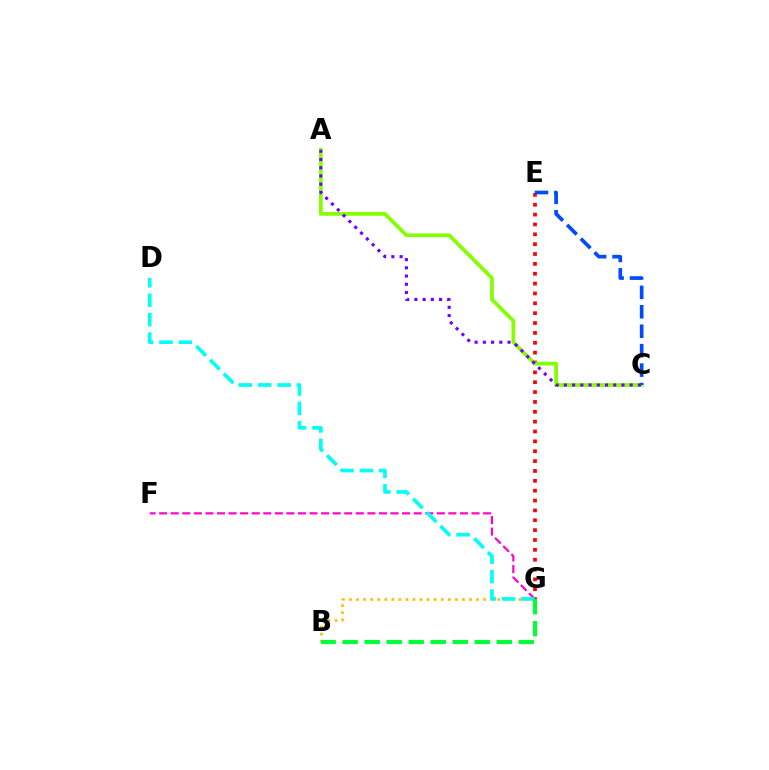{('F', 'G'): [{'color': '#ff00cf', 'line_style': 'dashed', 'thickness': 1.57}], ('B', 'G'): [{'color': '#ffbd00', 'line_style': 'dotted', 'thickness': 1.92}, {'color': '#00ff39', 'line_style': 'dashed', 'thickness': 2.99}], ('E', 'G'): [{'color': '#ff0000', 'line_style': 'dotted', 'thickness': 2.68}], ('A', 'C'): [{'color': '#84ff00', 'line_style': 'solid', 'thickness': 2.68}, {'color': '#7200ff', 'line_style': 'dotted', 'thickness': 2.24}], ('D', 'G'): [{'color': '#00fff6', 'line_style': 'dashed', 'thickness': 2.64}], ('C', 'E'): [{'color': '#004bff', 'line_style': 'dashed', 'thickness': 2.64}]}